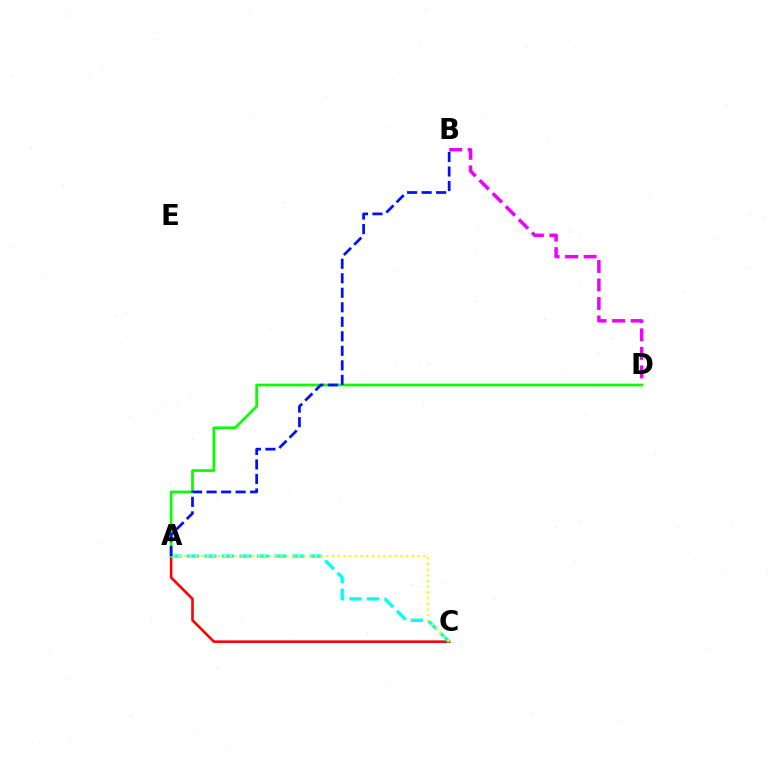{('A', 'C'): [{'color': '#ff0000', 'line_style': 'solid', 'thickness': 1.87}, {'color': '#00fff6', 'line_style': 'dashed', 'thickness': 2.38}, {'color': '#fcf500', 'line_style': 'dotted', 'thickness': 1.55}], ('B', 'D'): [{'color': '#ee00ff', 'line_style': 'dashed', 'thickness': 2.52}], ('A', 'D'): [{'color': '#08ff00', 'line_style': 'solid', 'thickness': 1.96}], ('A', 'B'): [{'color': '#0010ff', 'line_style': 'dashed', 'thickness': 1.97}]}